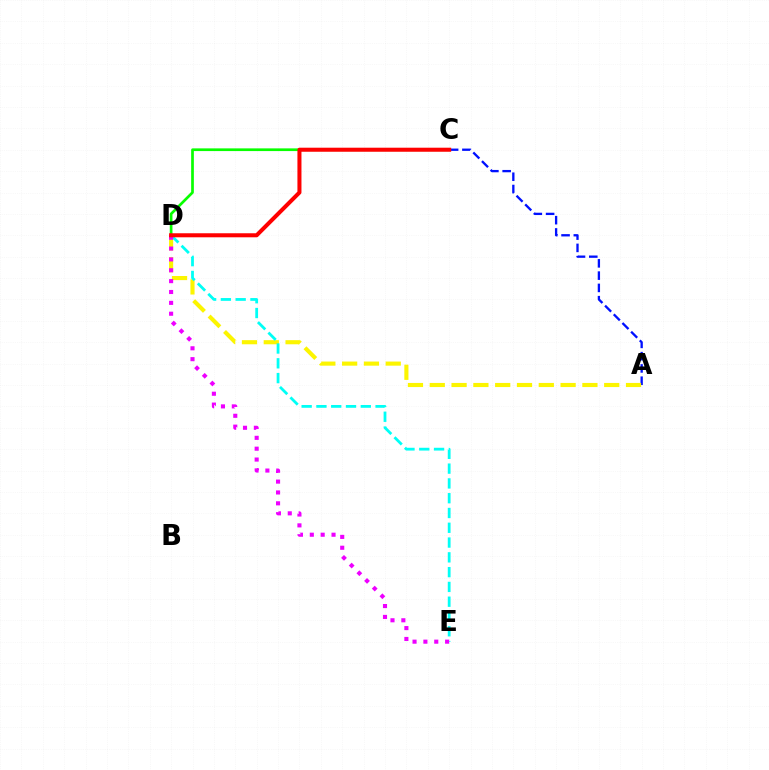{('A', 'C'): [{'color': '#0010ff', 'line_style': 'dashed', 'thickness': 1.67}], ('C', 'D'): [{'color': '#08ff00', 'line_style': 'solid', 'thickness': 1.95}, {'color': '#ff0000', 'line_style': 'solid', 'thickness': 2.91}], ('A', 'D'): [{'color': '#fcf500', 'line_style': 'dashed', 'thickness': 2.96}], ('D', 'E'): [{'color': '#00fff6', 'line_style': 'dashed', 'thickness': 2.01}, {'color': '#ee00ff', 'line_style': 'dotted', 'thickness': 2.95}]}